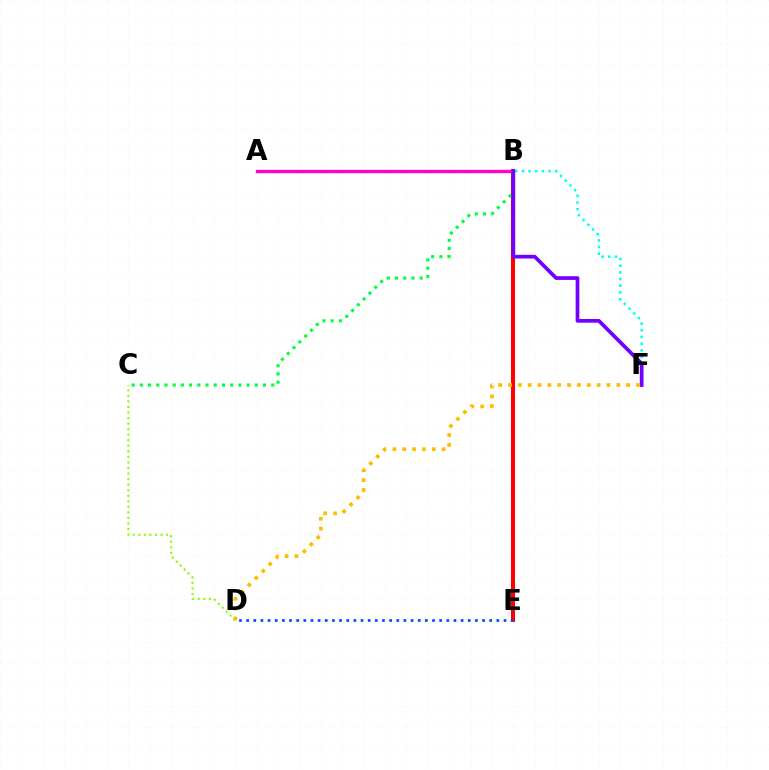{('B', 'E'): [{'color': '#ff0000', 'line_style': 'solid', 'thickness': 2.91}], ('C', 'D'): [{'color': '#84ff00', 'line_style': 'dotted', 'thickness': 1.51}], ('B', 'C'): [{'color': '#00ff39', 'line_style': 'dotted', 'thickness': 2.23}], ('A', 'B'): [{'color': '#ff00cf', 'line_style': 'solid', 'thickness': 2.41}], ('D', 'E'): [{'color': '#004bff', 'line_style': 'dotted', 'thickness': 1.94}], ('B', 'F'): [{'color': '#00fff6', 'line_style': 'dotted', 'thickness': 1.81}, {'color': '#7200ff', 'line_style': 'solid', 'thickness': 2.68}], ('D', 'F'): [{'color': '#ffbd00', 'line_style': 'dotted', 'thickness': 2.67}]}